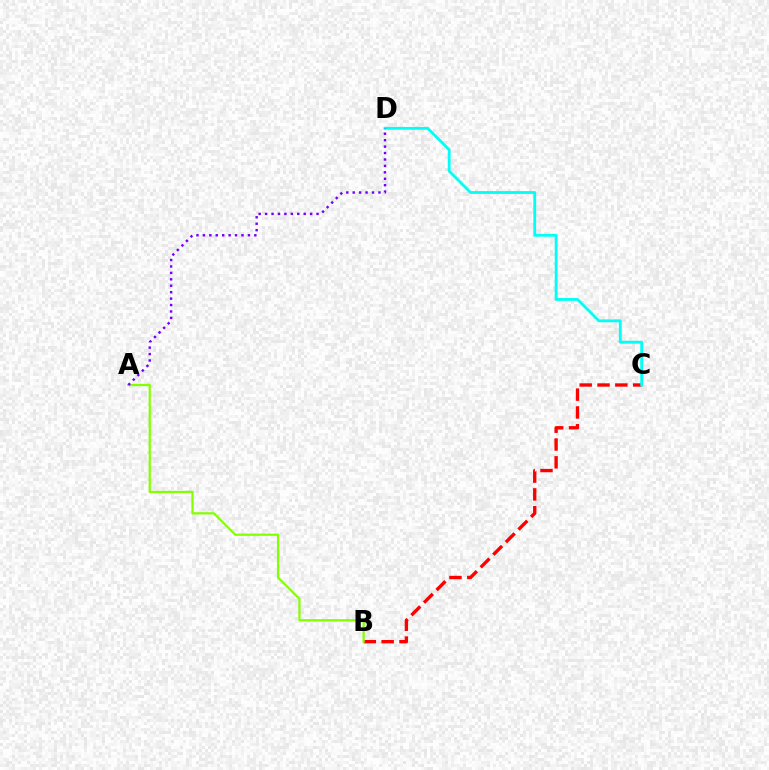{('B', 'C'): [{'color': '#ff0000', 'line_style': 'dashed', 'thickness': 2.42}], ('A', 'B'): [{'color': '#84ff00', 'line_style': 'solid', 'thickness': 1.61}], ('C', 'D'): [{'color': '#00fff6', 'line_style': 'solid', 'thickness': 2.03}], ('A', 'D'): [{'color': '#7200ff', 'line_style': 'dotted', 'thickness': 1.75}]}